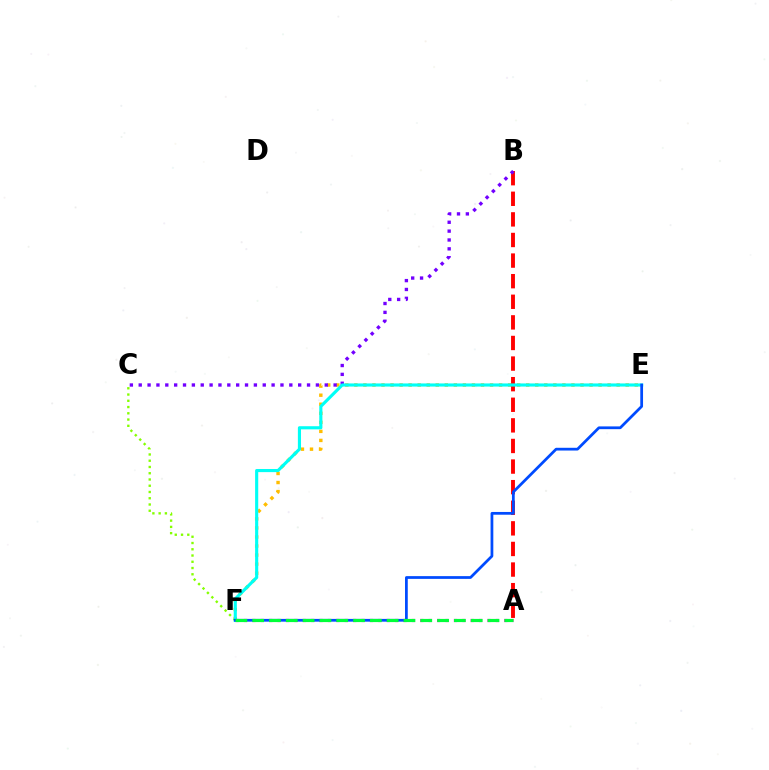{('E', 'F'): [{'color': '#ffbd00', 'line_style': 'dotted', 'thickness': 2.46}, {'color': '#00fff6', 'line_style': 'solid', 'thickness': 2.25}, {'color': '#004bff', 'line_style': 'solid', 'thickness': 1.98}], ('A', 'F'): [{'color': '#ff00cf', 'line_style': 'dotted', 'thickness': 2.28}, {'color': '#00ff39', 'line_style': 'dashed', 'thickness': 2.28}], ('A', 'B'): [{'color': '#ff0000', 'line_style': 'dashed', 'thickness': 2.8}], ('C', 'F'): [{'color': '#84ff00', 'line_style': 'dotted', 'thickness': 1.7}], ('B', 'C'): [{'color': '#7200ff', 'line_style': 'dotted', 'thickness': 2.41}]}